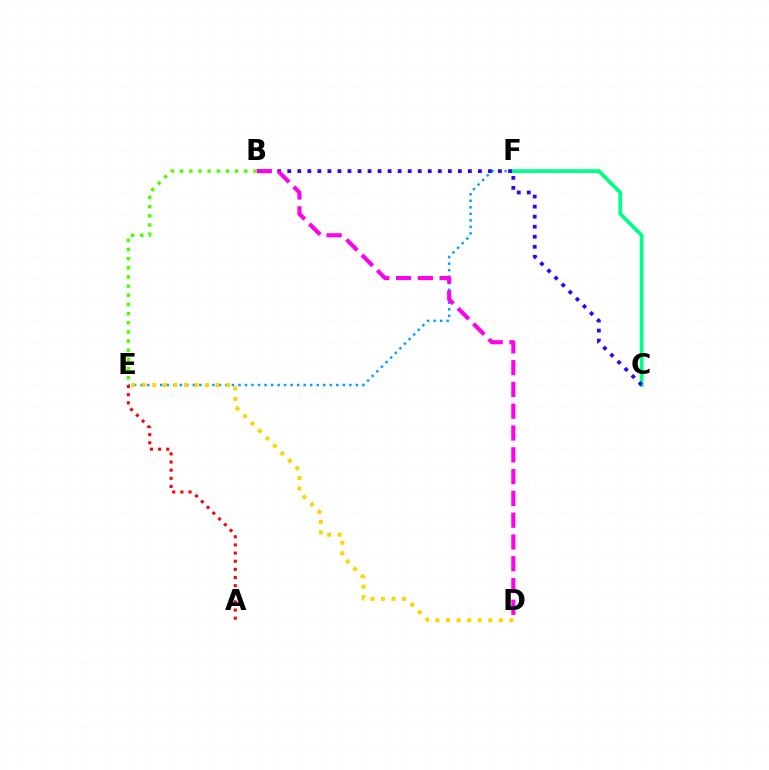{('E', 'F'): [{'color': '#009eff', 'line_style': 'dotted', 'thickness': 1.77}], ('A', 'E'): [{'color': '#ff0000', 'line_style': 'dotted', 'thickness': 2.21}], ('C', 'F'): [{'color': '#00ff86', 'line_style': 'solid', 'thickness': 2.72}], ('B', 'C'): [{'color': '#3700ff', 'line_style': 'dotted', 'thickness': 2.73}], ('B', 'D'): [{'color': '#ff00ed', 'line_style': 'dashed', 'thickness': 2.96}], ('B', 'E'): [{'color': '#4fff00', 'line_style': 'dotted', 'thickness': 2.49}], ('D', 'E'): [{'color': '#ffd500', 'line_style': 'dotted', 'thickness': 2.87}]}